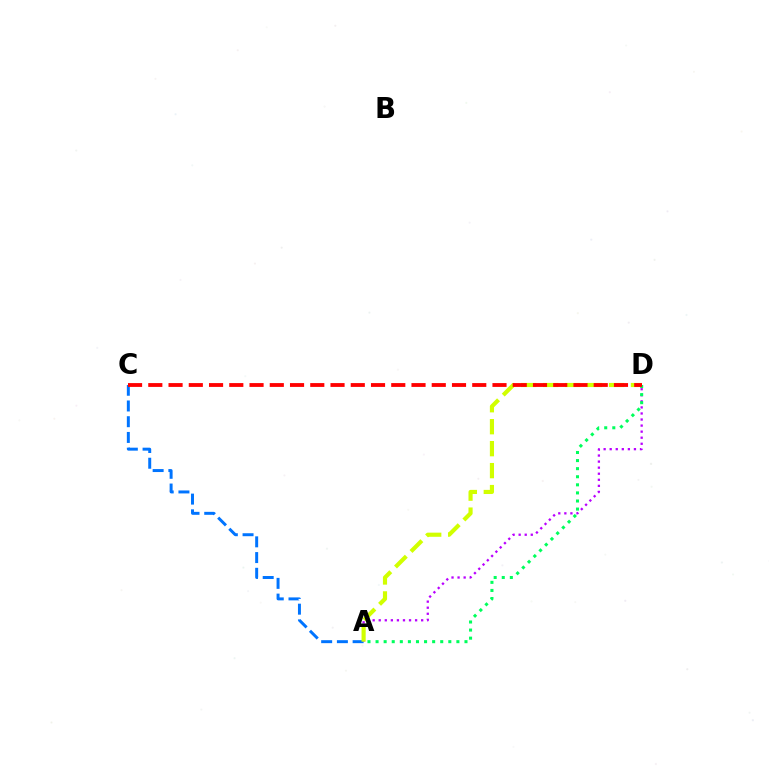{('A', 'D'): [{'color': '#b900ff', 'line_style': 'dotted', 'thickness': 1.65}, {'color': '#d1ff00', 'line_style': 'dashed', 'thickness': 2.98}, {'color': '#00ff5c', 'line_style': 'dotted', 'thickness': 2.2}], ('A', 'C'): [{'color': '#0074ff', 'line_style': 'dashed', 'thickness': 2.14}], ('C', 'D'): [{'color': '#ff0000', 'line_style': 'dashed', 'thickness': 2.75}]}